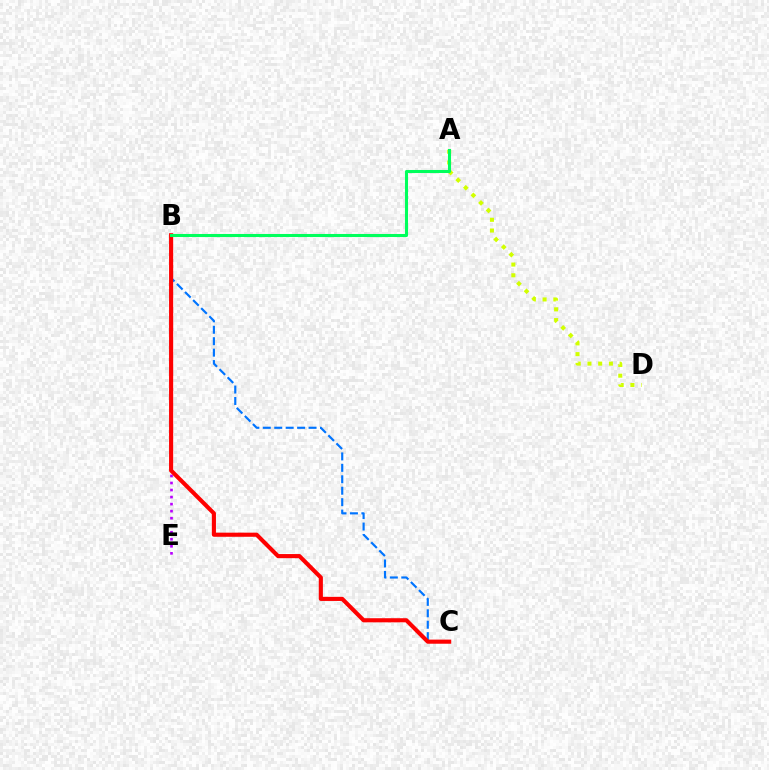{('B', 'E'): [{'color': '#b900ff', 'line_style': 'dotted', 'thickness': 1.91}], ('A', 'D'): [{'color': '#d1ff00', 'line_style': 'dotted', 'thickness': 2.91}], ('B', 'C'): [{'color': '#0074ff', 'line_style': 'dashed', 'thickness': 1.55}, {'color': '#ff0000', 'line_style': 'solid', 'thickness': 2.96}], ('A', 'B'): [{'color': '#00ff5c', 'line_style': 'solid', 'thickness': 2.2}]}